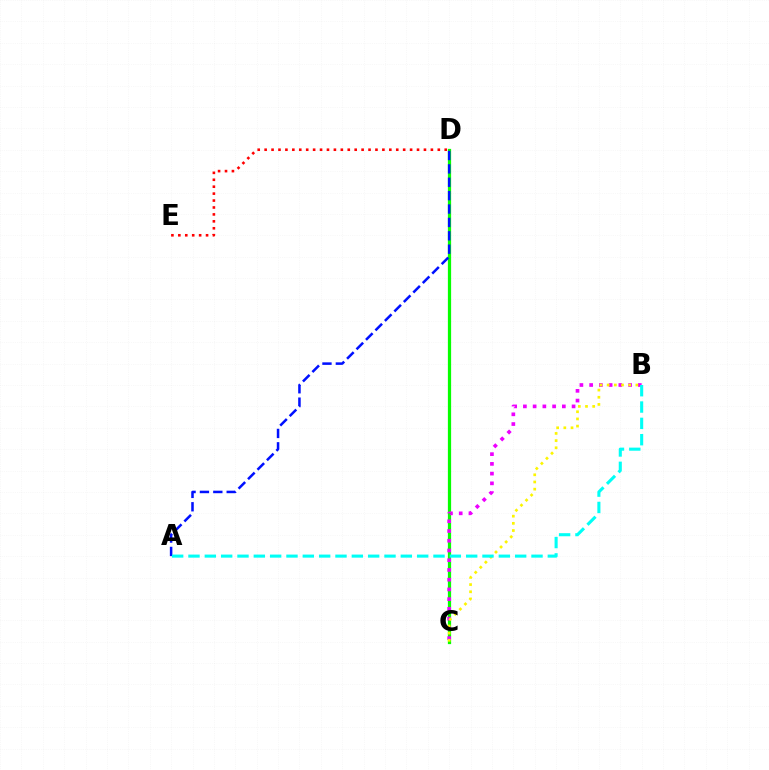{('D', 'E'): [{'color': '#ff0000', 'line_style': 'dotted', 'thickness': 1.88}], ('C', 'D'): [{'color': '#08ff00', 'line_style': 'solid', 'thickness': 2.33}], ('B', 'C'): [{'color': '#ee00ff', 'line_style': 'dotted', 'thickness': 2.65}, {'color': '#fcf500', 'line_style': 'dotted', 'thickness': 1.95}], ('A', 'D'): [{'color': '#0010ff', 'line_style': 'dashed', 'thickness': 1.82}], ('A', 'B'): [{'color': '#00fff6', 'line_style': 'dashed', 'thickness': 2.22}]}